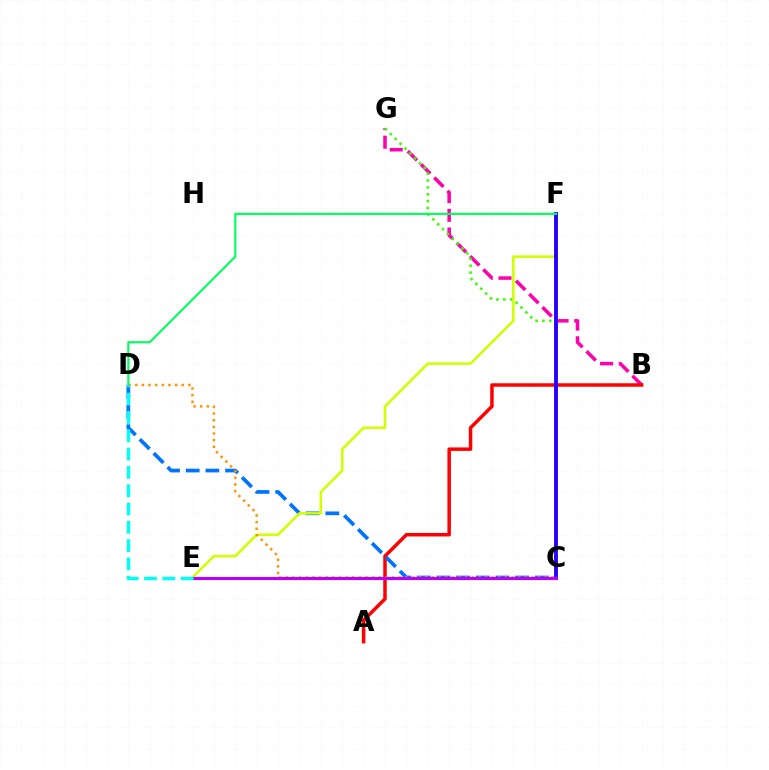{('B', 'G'): [{'color': '#ff00ac', 'line_style': 'dashed', 'thickness': 2.54}], ('A', 'B'): [{'color': '#ff0000', 'line_style': 'solid', 'thickness': 2.51}], ('C', 'D'): [{'color': '#0074ff', 'line_style': 'dashed', 'thickness': 2.67}, {'color': '#ff9400', 'line_style': 'dotted', 'thickness': 1.8}], ('C', 'G'): [{'color': '#3dff00', 'line_style': 'dotted', 'thickness': 1.86}], ('E', 'F'): [{'color': '#d1ff00', 'line_style': 'solid', 'thickness': 1.85}], ('C', 'F'): [{'color': '#2500ff', 'line_style': 'solid', 'thickness': 2.79}], ('D', 'F'): [{'color': '#00ff5c', 'line_style': 'solid', 'thickness': 1.53}], ('C', 'E'): [{'color': '#b900ff', 'line_style': 'solid', 'thickness': 2.24}], ('D', 'E'): [{'color': '#00fff6', 'line_style': 'dashed', 'thickness': 2.49}]}